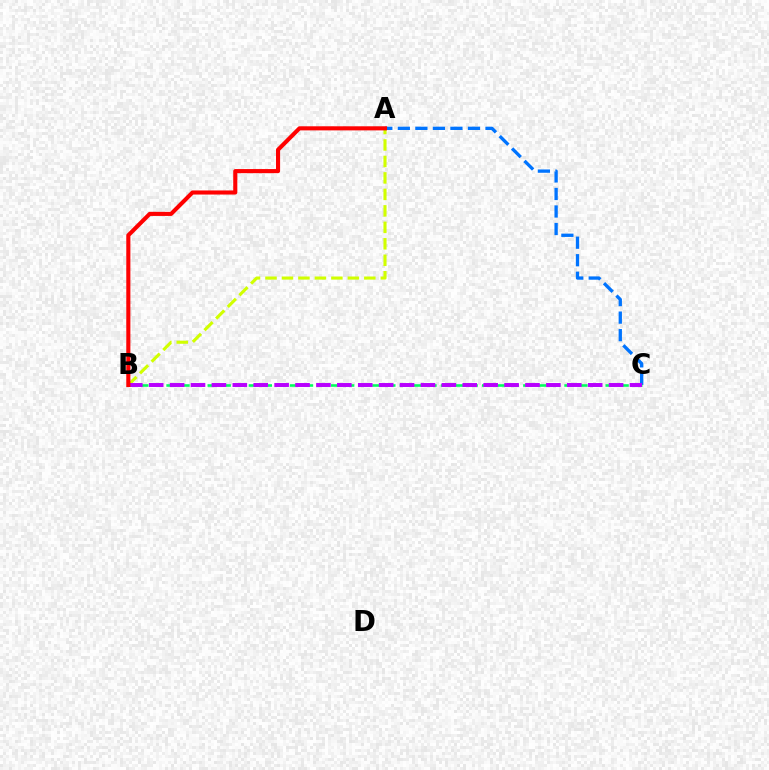{('A', 'C'): [{'color': '#0074ff', 'line_style': 'dashed', 'thickness': 2.38}], ('B', 'C'): [{'color': '#00ff5c', 'line_style': 'dashed', 'thickness': 1.86}, {'color': '#b900ff', 'line_style': 'dashed', 'thickness': 2.84}], ('A', 'B'): [{'color': '#d1ff00', 'line_style': 'dashed', 'thickness': 2.24}, {'color': '#ff0000', 'line_style': 'solid', 'thickness': 2.95}]}